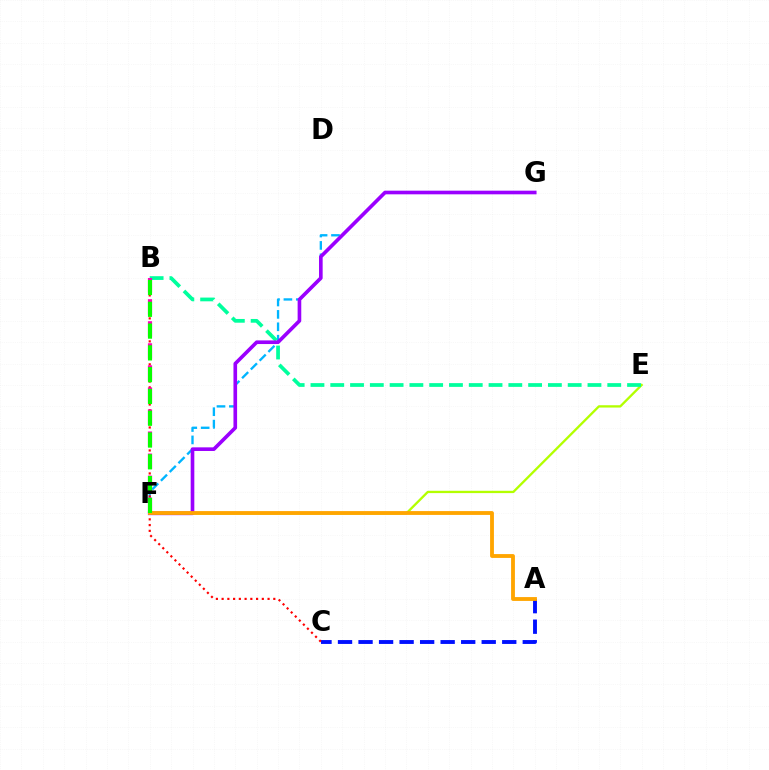{('E', 'F'): [{'color': '#b3ff00', 'line_style': 'solid', 'thickness': 1.67}], ('F', 'G'): [{'color': '#00b5ff', 'line_style': 'dashed', 'thickness': 1.68}, {'color': '#9b00ff', 'line_style': 'solid', 'thickness': 2.62}], ('A', 'C'): [{'color': '#0010ff', 'line_style': 'dashed', 'thickness': 2.79}], ('B', 'E'): [{'color': '#00ff9d', 'line_style': 'dashed', 'thickness': 2.69}], ('B', 'C'): [{'color': '#ff0000', 'line_style': 'dotted', 'thickness': 1.56}], ('B', 'F'): [{'color': '#ff00bd', 'line_style': 'dashed', 'thickness': 3.0}, {'color': '#08ff00', 'line_style': 'dashed', 'thickness': 2.96}], ('A', 'F'): [{'color': '#ffa500', 'line_style': 'solid', 'thickness': 2.76}]}